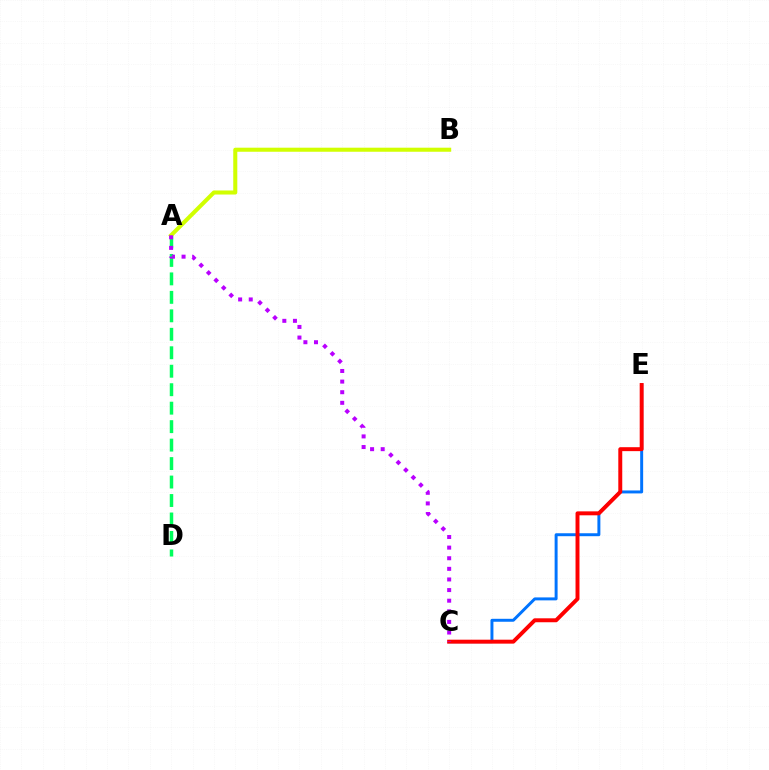{('C', 'E'): [{'color': '#0074ff', 'line_style': 'solid', 'thickness': 2.13}, {'color': '#ff0000', 'line_style': 'solid', 'thickness': 2.84}], ('A', 'D'): [{'color': '#00ff5c', 'line_style': 'dashed', 'thickness': 2.51}], ('A', 'B'): [{'color': '#d1ff00', 'line_style': 'solid', 'thickness': 2.92}], ('A', 'C'): [{'color': '#b900ff', 'line_style': 'dotted', 'thickness': 2.88}]}